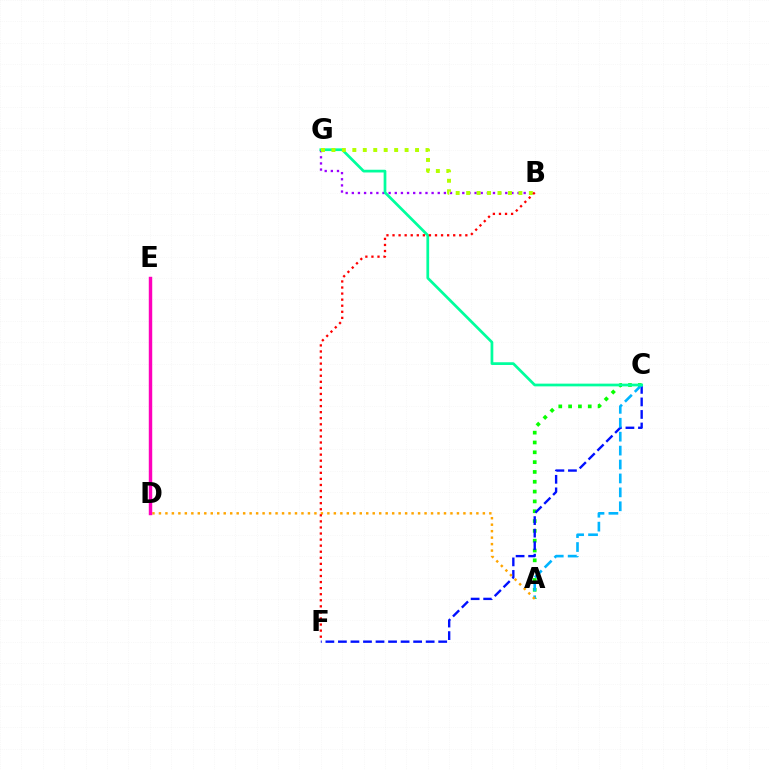{('B', 'G'): [{'color': '#9b00ff', 'line_style': 'dotted', 'thickness': 1.67}, {'color': '#b3ff00', 'line_style': 'dotted', 'thickness': 2.84}], ('A', 'C'): [{'color': '#08ff00', 'line_style': 'dotted', 'thickness': 2.67}, {'color': '#00b5ff', 'line_style': 'dashed', 'thickness': 1.89}], ('C', 'F'): [{'color': '#0010ff', 'line_style': 'dashed', 'thickness': 1.7}], ('A', 'D'): [{'color': '#ffa500', 'line_style': 'dotted', 'thickness': 1.76}], ('D', 'E'): [{'color': '#ff00bd', 'line_style': 'solid', 'thickness': 2.48}], ('C', 'G'): [{'color': '#00ff9d', 'line_style': 'solid', 'thickness': 1.96}], ('B', 'F'): [{'color': '#ff0000', 'line_style': 'dotted', 'thickness': 1.65}]}